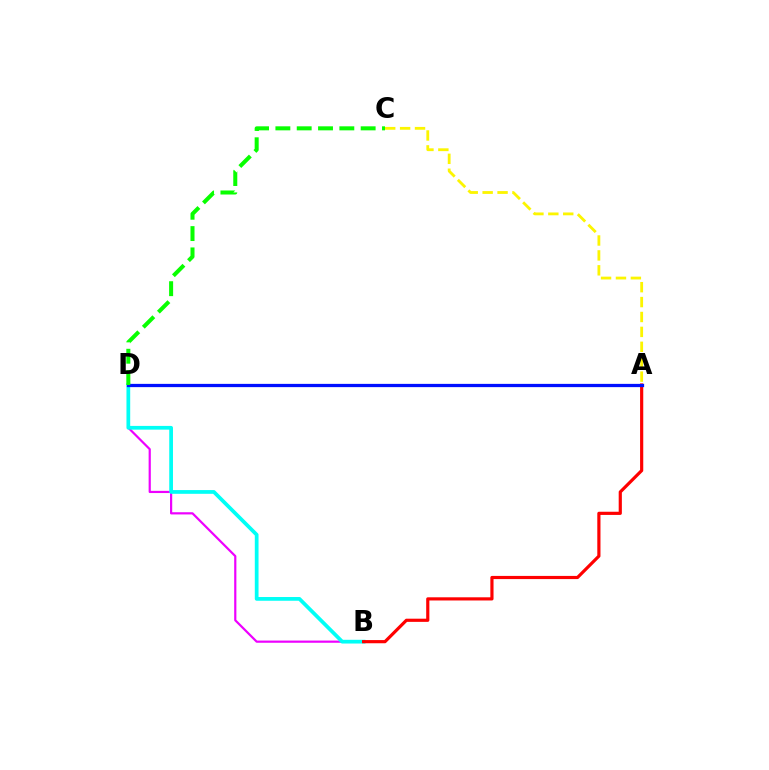{('B', 'D'): [{'color': '#ee00ff', 'line_style': 'solid', 'thickness': 1.58}, {'color': '#00fff6', 'line_style': 'solid', 'thickness': 2.69}], ('A', 'B'): [{'color': '#ff0000', 'line_style': 'solid', 'thickness': 2.29}], ('A', 'D'): [{'color': '#0010ff', 'line_style': 'solid', 'thickness': 2.35}], ('A', 'C'): [{'color': '#fcf500', 'line_style': 'dashed', 'thickness': 2.03}], ('C', 'D'): [{'color': '#08ff00', 'line_style': 'dashed', 'thickness': 2.9}]}